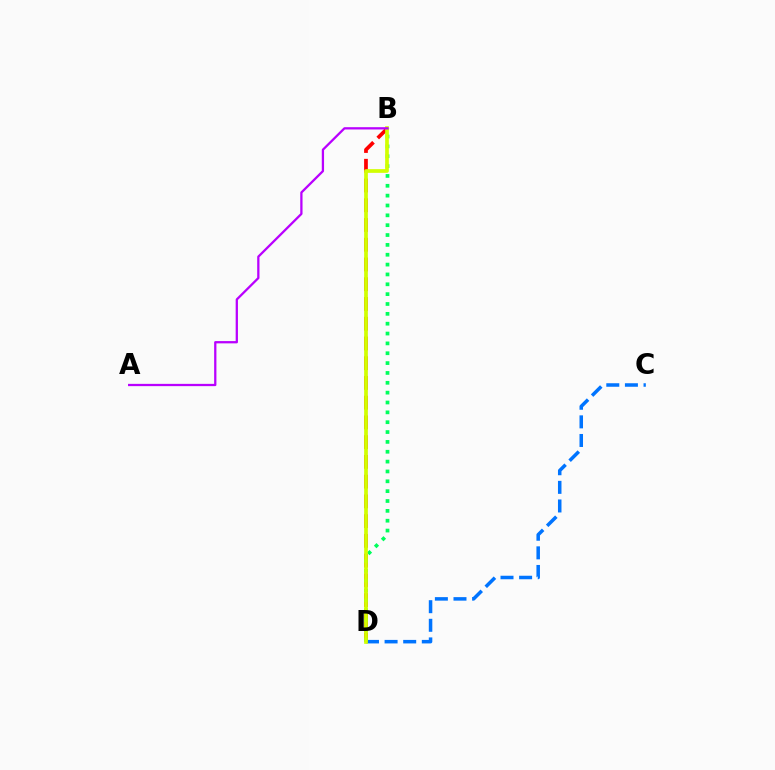{('C', 'D'): [{'color': '#0074ff', 'line_style': 'dashed', 'thickness': 2.53}], ('B', 'D'): [{'color': '#ff0000', 'line_style': 'dashed', 'thickness': 2.68}, {'color': '#00ff5c', 'line_style': 'dotted', 'thickness': 2.68}, {'color': '#d1ff00', 'line_style': 'solid', 'thickness': 2.67}], ('A', 'B'): [{'color': '#b900ff', 'line_style': 'solid', 'thickness': 1.64}]}